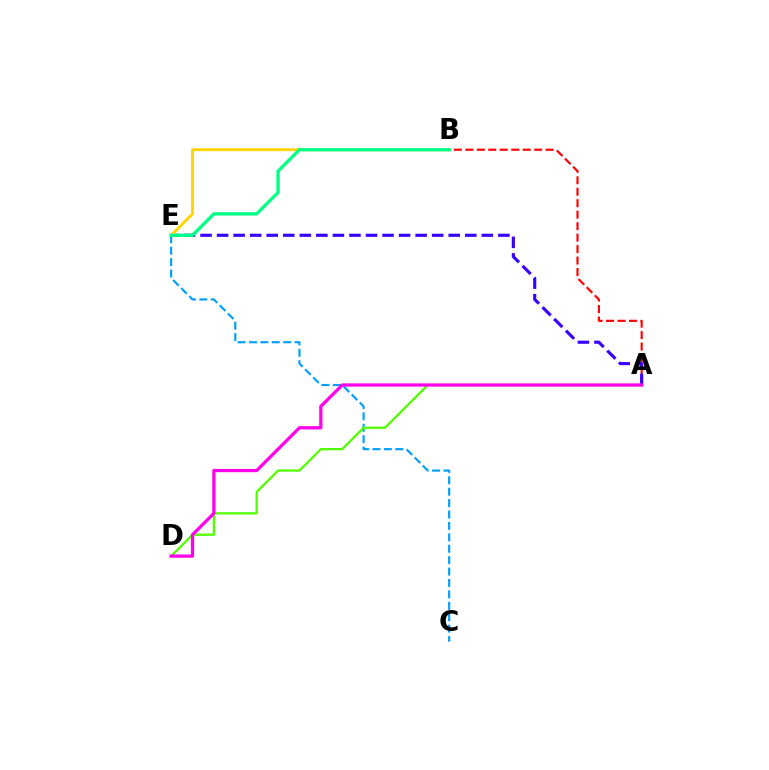{('A', 'B'): [{'color': '#ff0000', 'line_style': 'dashed', 'thickness': 1.56}], ('A', 'E'): [{'color': '#3700ff', 'line_style': 'dashed', 'thickness': 2.25}], ('B', 'E'): [{'color': '#ffd500', 'line_style': 'solid', 'thickness': 2.06}, {'color': '#00ff86', 'line_style': 'solid', 'thickness': 2.39}], ('C', 'E'): [{'color': '#009eff', 'line_style': 'dashed', 'thickness': 1.55}], ('A', 'D'): [{'color': '#4fff00', 'line_style': 'solid', 'thickness': 1.62}, {'color': '#ff00ed', 'line_style': 'solid', 'thickness': 2.35}]}